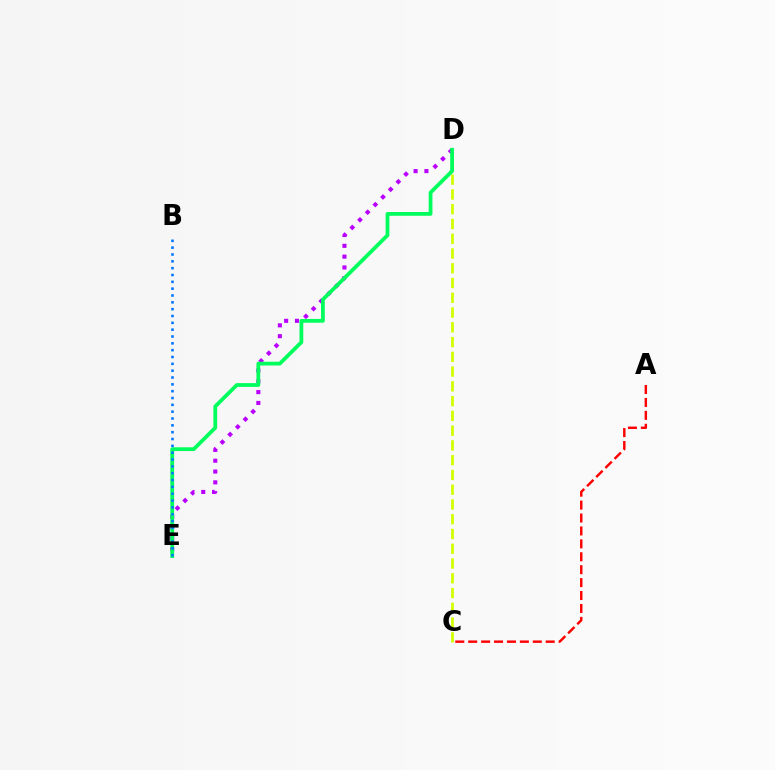{('D', 'E'): [{'color': '#b900ff', 'line_style': 'dotted', 'thickness': 2.94}, {'color': '#00ff5c', 'line_style': 'solid', 'thickness': 2.72}], ('A', 'C'): [{'color': '#ff0000', 'line_style': 'dashed', 'thickness': 1.76}], ('C', 'D'): [{'color': '#d1ff00', 'line_style': 'dashed', 'thickness': 2.01}], ('B', 'E'): [{'color': '#0074ff', 'line_style': 'dotted', 'thickness': 1.86}]}